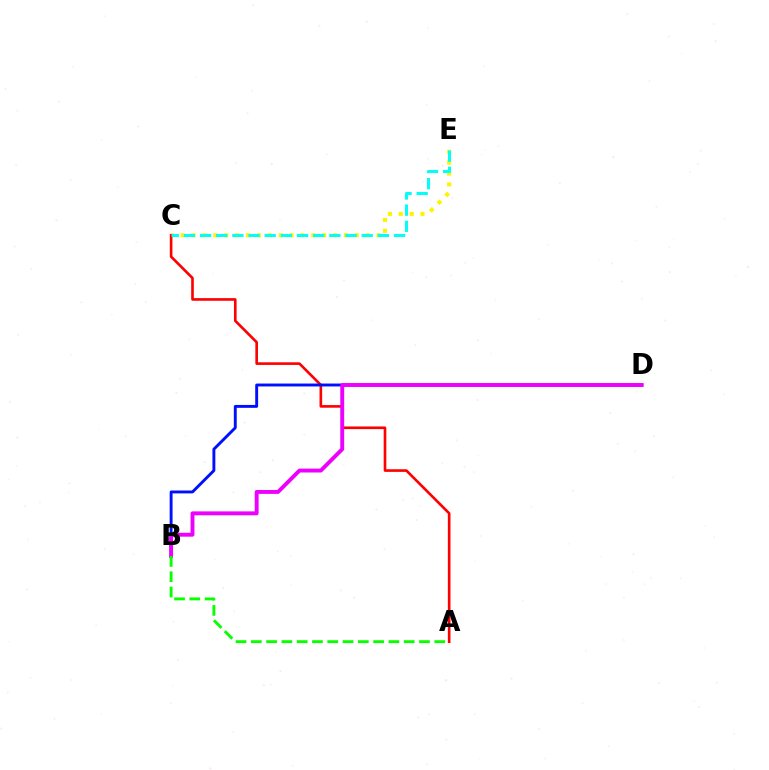{('C', 'E'): [{'color': '#fcf500', 'line_style': 'dotted', 'thickness': 2.96}, {'color': '#00fff6', 'line_style': 'dashed', 'thickness': 2.2}], ('A', 'C'): [{'color': '#ff0000', 'line_style': 'solid', 'thickness': 1.9}], ('B', 'D'): [{'color': '#0010ff', 'line_style': 'solid', 'thickness': 2.09}, {'color': '#ee00ff', 'line_style': 'solid', 'thickness': 2.8}], ('A', 'B'): [{'color': '#08ff00', 'line_style': 'dashed', 'thickness': 2.08}]}